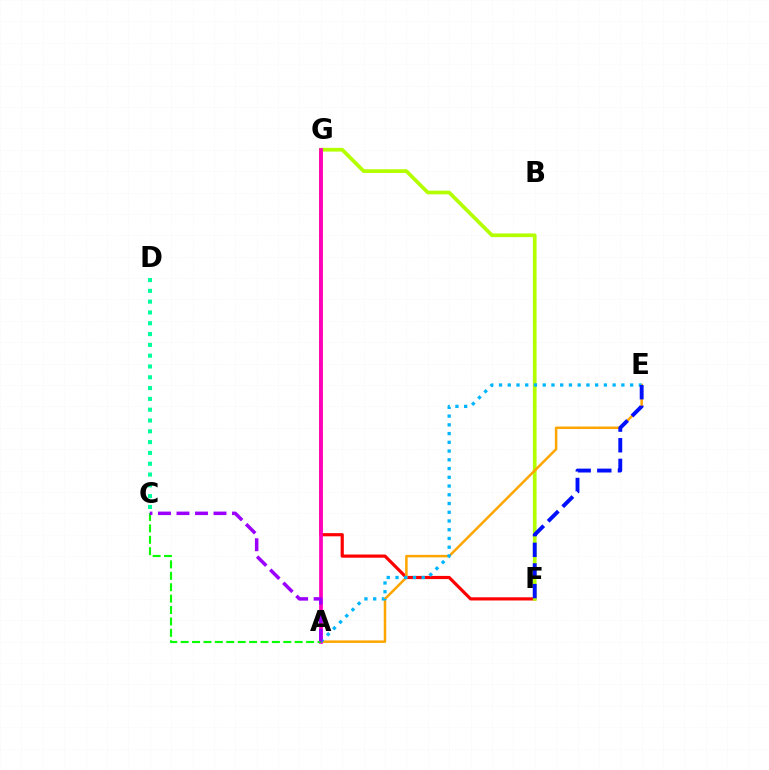{('F', 'G'): [{'color': '#ff0000', 'line_style': 'solid', 'thickness': 2.29}, {'color': '#b3ff00', 'line_style': 'solid', 'thickness': 2.66}], ('A', 'E'): [{'color': '#ffa500', 'line_style': 'solid', 'thickness': 1.8}, {'color': '#00b5ff', 'line_style': 'dotted', 'thickness': 2.37}], ('A', 'G'): [{'color': '#ff00bd', 'line_style': 'solid', 'thickness': 2.69}], ('A', 'C'): [{'color': '#08ff00', 'line_style': 'dashed', 'thickness': 1.55}, {'color': '#9b00ff', 'line_style': 'dashed', 'thickness': 2.51}], ('E', 'F'): [{'color': '#0010ff', 'line_style': 'dashed', 'thickness': 2.8}], ('C', 'D'): [{'color': '#00ff9d', 'line_style': 'dotted', 'thickness': 2.94}]}